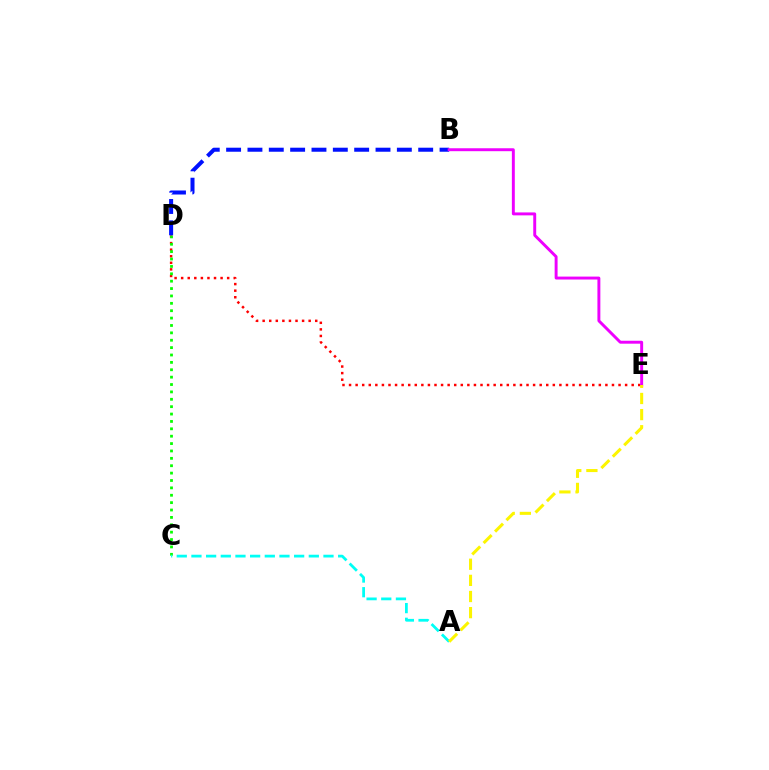{('D', 'E'): [{'color': '#ff0000', 'line_style': 'dotted', 'thickness': 1.79}], ('C', 'D'): [{'color': '#08ff00', 'line_style': 'dotted', 'thickness': 2.01}], ('B', 'D'): [{'color': '#0010ff', 'line_style': 'dashed', 'thickness': 2.9}], ('B', 'E'): [{'color': '#ee00ff', 'line_style': 'solid', 'thickness': 2.11}], ('A', 'C'): [{'color': '#00fff6', 'line_style': 'dashed', 'thickness': 1.99}], ('A', 'E'): [{'color': '#fcf500', 'line_style': 'dashed', 'thickness': 2.19}]}